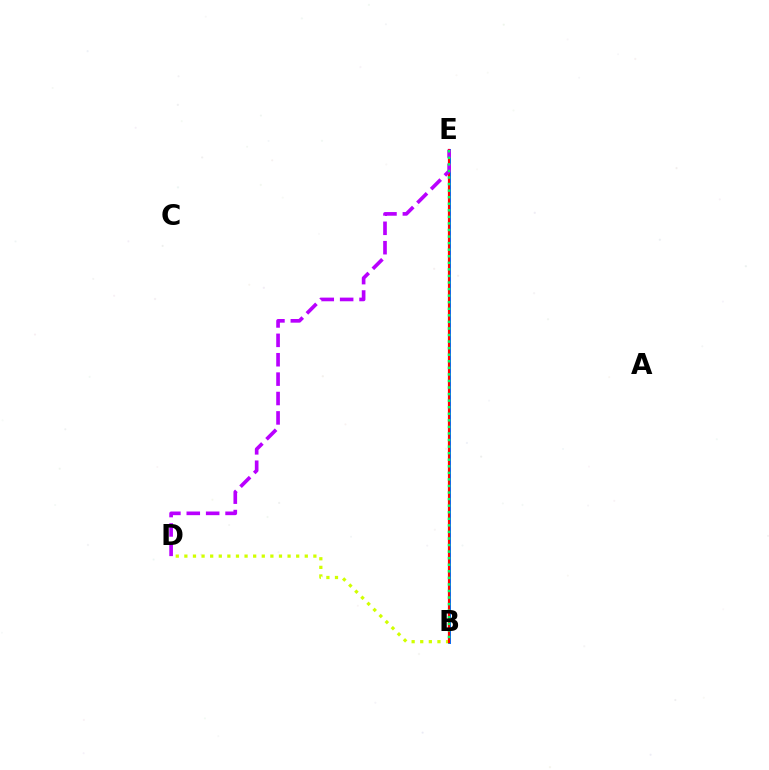{('B', 'E'): [{'color': '#0074ff', 'line_style': 'solid', 'thickness': 2.16}, {'color': '#ff0000', 'line_style': 'solid', 'thickness': 1.58}, {'color': '#00ff5c', 'line_style': 'dotted', 'thickness': 1.78}], ('B', 'D'): [{'color': '#d1ff00', 'line_style': 'dotted', 'thickness': 2.34}], ('D', 'E'): [{'color': '#b900ff', 'line_style': 'dashed', 'thickness': 2.63}]}